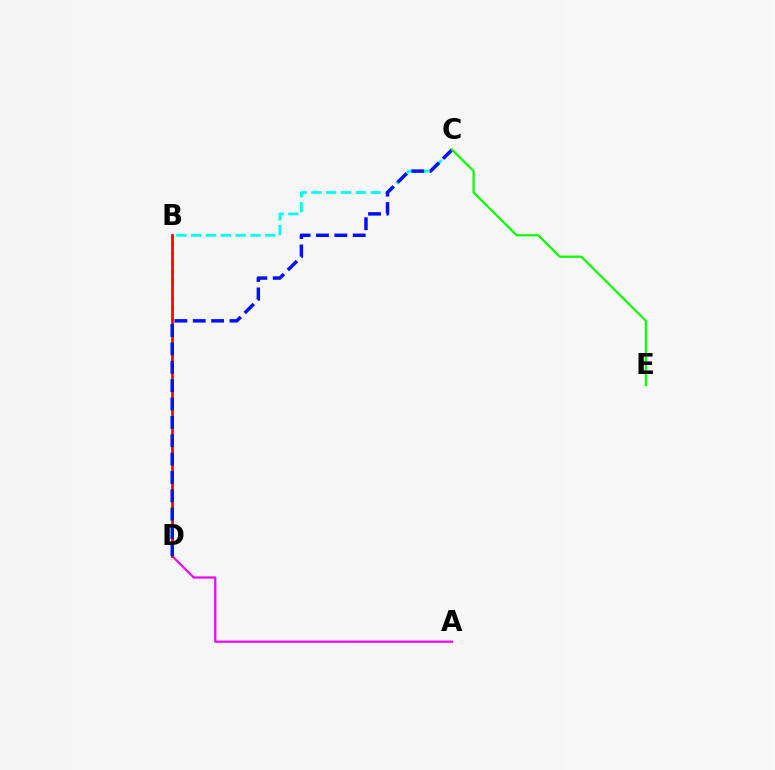{('A', 'D'): [{'color': '#ee00ff', 'line_style': 'solid', 'thickness': 1.57}], ('B', 'D'): [{'color': '#fcf500', 'line_style': 'dotted', 'thickness': 2.48}, {'color': '#ff0000', 'line_style': 'solid', 'thickness': 1.97}], ('B', 'C'): [{'color': '#00fff6', 'line_style': 'dashed', 'thickness': 2.01}], ('C', 'D'): [{'color': '#0010ff', 'line_style': 'dashed', 'thickness': 2.49}], ('C', 'E'): [{'color': '#08ff00', 'line_style': 'solid', 'thickness': 1.59}]}